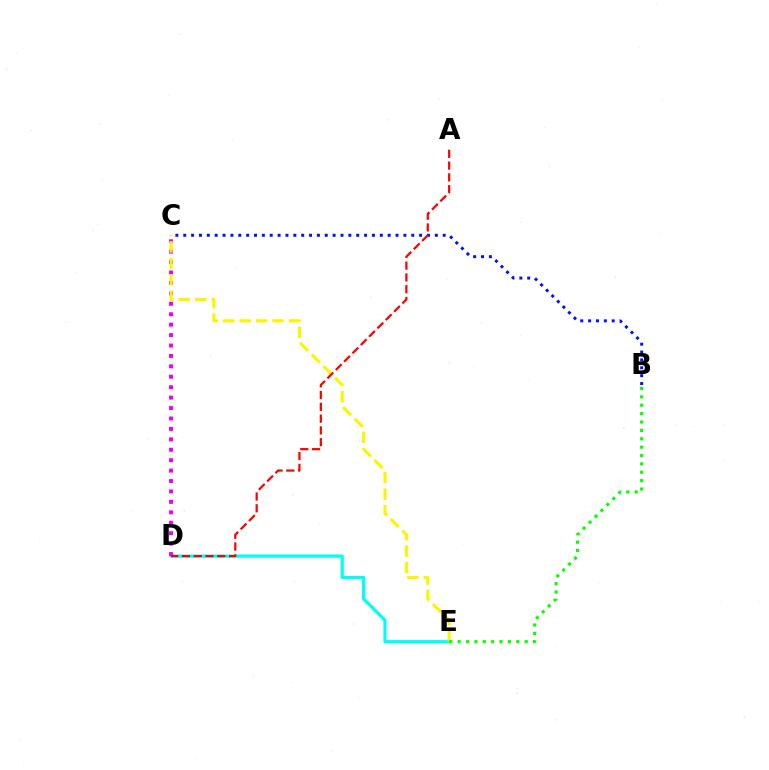{('D', 'E'): [{'color': '#00fff6', 'line_style': 'solid', 'thickness': 2.3}], ('C', 'D'): [{'color': '#ee00ff', 'line_style': 'dotted', 'thickness': 2.83}], ('C', 'E'): [{'color': '#fcf500', 'line_style': 'dashed', 'thickness': 2.23}], ('B', 'E'): [{'color': '#08ff00', 'line_style': 'dotted', 'thickness': 2.28}], ('B', 'C'): [{'color': '#0010ff', 'line_style': 'dotted', 'thickness': 2.14}], ('A', 'D'): [{'color': '#ff0000', 'line_style': 'dashed', 'thickness': 1.6}]}